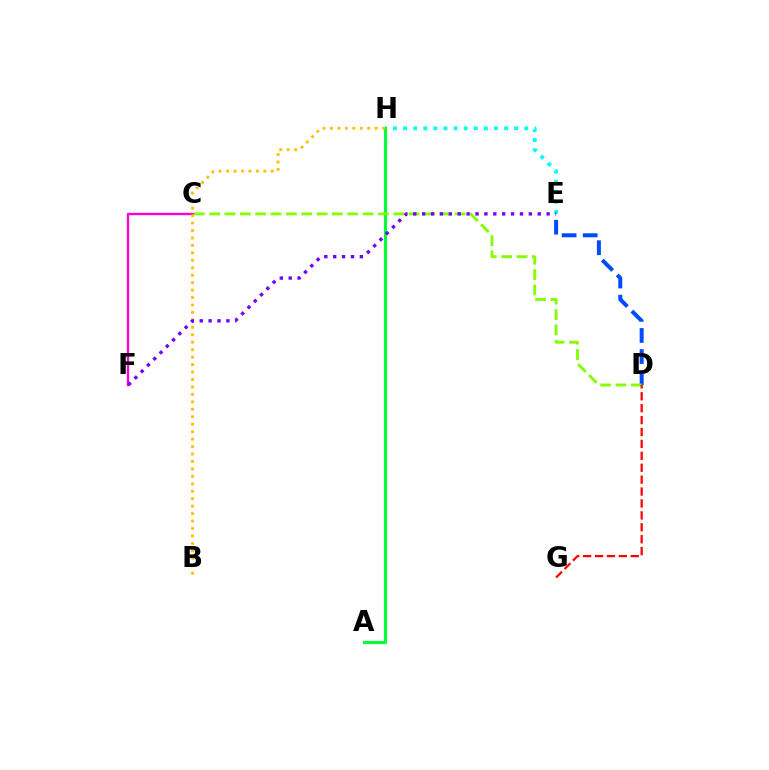{('D', 'E'): [{'color': '#004bff', 'line_style': 'dashed', 'thickness': 2.87}], ('C', 'F'): [{'color': '#ff00cf', 'line_style': 'solid', 'thickness': 1.68}], ('E', 'H'): [{'color': '#00fff6', 'line_style': 'dotted', 'thickness': 2.74}], ('A', 'H'): [{'color': '#00ff39', 'line_style': 'solid', 'thickness': 2.27}], ('B', 'H'): [{'color': '#ffbd00', 'line_style': 'dotted', 'thickness': 2.02}], ('C', 'D'): [{'color': '#84ff00', 'line_style': 'dashed', 'thickness': 2.08}], ('E', 'F'): [{'color': '#7200ff', 'line_style': 'dotted', 'thickness': 2.42}], ('D', 'G'): [{'color': '#ff0000', 'line_style': 'dashed', 'thickness': 1.62}]}